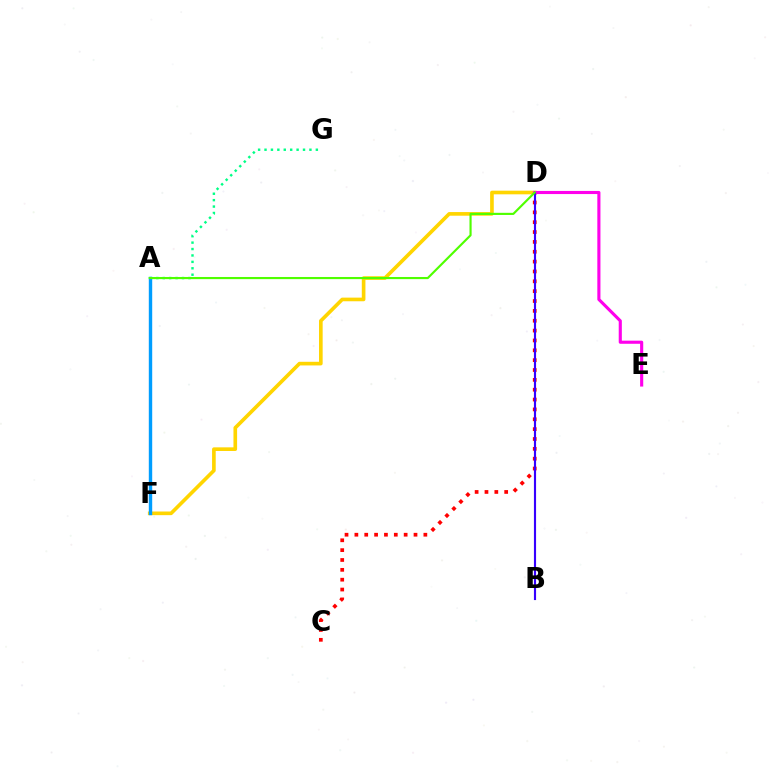{('D', 'F'): [{'color': '#ffd500', 'line_style': 'solid', 'thickness': 2.62}], ('C', 'D'): [{'color': '#ff0000', 'line_style': 'dotted', 'thickness': 2.68}], ('D', 'E'): [{'color': '#ff00ed', 'line_style': 'solid', 'thickness': 2.24}], ('A', 'G'): [{'color': '#00ff86', 'line_style': 'dotted', 'thickness': 1.74}], ('B', 'D'): [{'color': '#3700ff', 'line_style': 'solid', 'thickness': 1.54}], ('A', 'F'): [{'color': '#009eff', 'line_style': 'solid', 'thickness': 2.45}], ('A', 'D'): [{'color': '#4fff00', 'line_style': 'solid', 'thickness': 1.55}]}